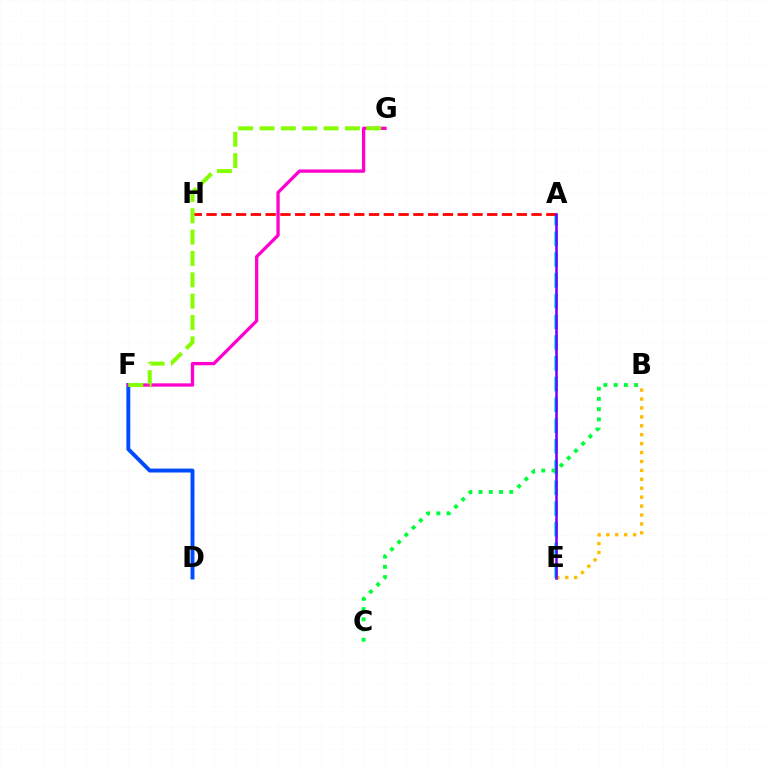{('A', 'E'): [{'color': '#00fff6', 'line_style': 'dashed', 'thickness': 2.82}, {'color': '#7200ff', 'line_style': 'solid', 'thickness': 1.84}], ('D', 'F'): [{'color': '#004bff', 'line_style': 'solid', 'thickness': 2.81}], ('F', 'G'): [{'color': '#ff00cf', 'line_style': 'solid', 'thickness': 2.37}, {'color': '#84ff00', 'line_style': 'dashed', 'thickness': 2.9}], ('B', 'C'): [{'color': '#00ff39', 'line_style': 'dotted', 'thickness': 2.78}], ('A', 'H'): [{'color': '#ff0000', 'line_style': 'dashed', 'thickness': 2.01}], ('B', 'E'): [{'color': '#ffbd00', 'line_style': 'dotted', 'thickness': 2.42}]}